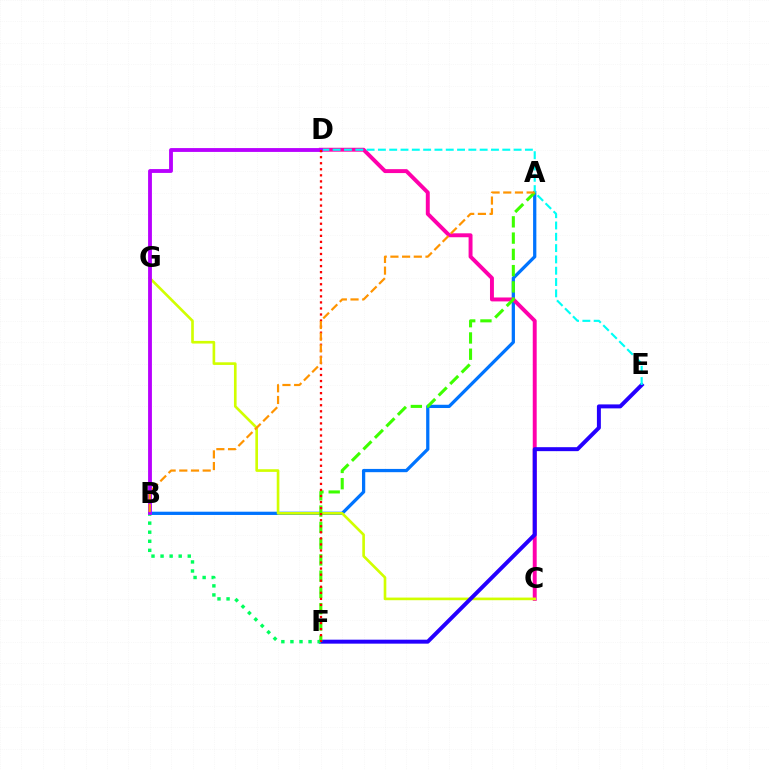{('A', 'B'): [{'color': '#0074ff', 'line_style': 'solid', 'thickness': 2.35}, {'color': '#ff9400', 'line_style': 'dashed', 'thickness': 1.59}], ('C', 'D'): [{'color': '#ff00ac', 'line_style': 'solid', 'thickness': 2.83}], ('C', 'G'): [{'color': '#d1ff00', 'line_style': 'solid', 'thickness': 1.91}], ('E', 'F'): [{'color': '#2500ff', 'line_style': 'solid', 'thickness': 2.86}], ('B', 'F'): [{'color': '#00ff5c', 'line_style': 'dotted', 'thickness': 2.46}], ('D', 'E'): [{'color': '#00fff6', 'line_style': 'dashed', 'thickness': 1.54}], ('B', 'D'): [{'color': '#b900ff', 'line_style': 'solid', 'thickness': 2.76}], ('A', 'F'): [{'color': '#3dff00', 'line_style': 'dashed', 'thickness': 2.21}], ('D', 'F'): [{'color': '#ff0000', 'line_style': 'dotted', 'thickness': 1.64}]}